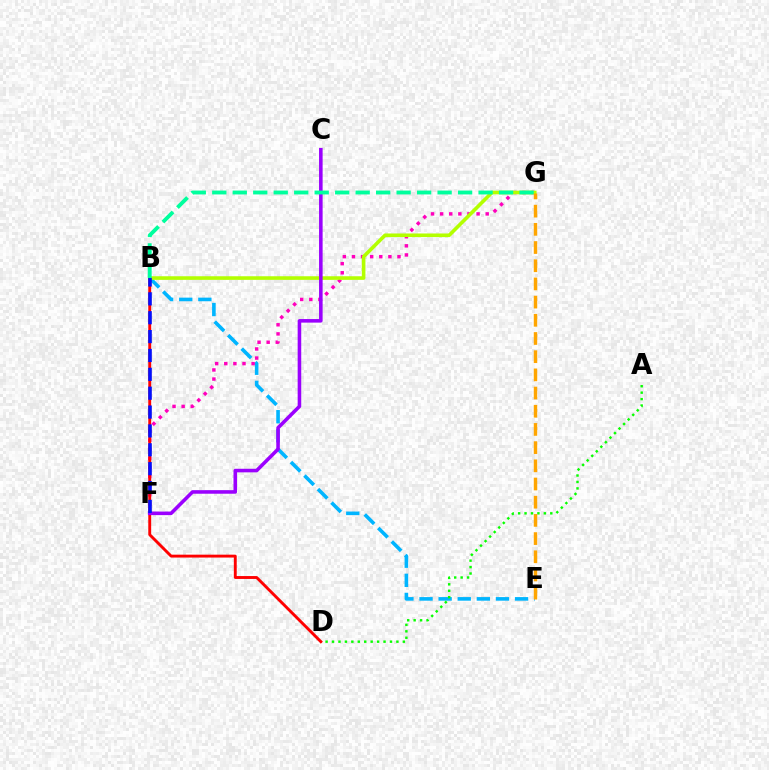{('B', 'E'): [{'color': '#00b5ff', 'line_style': 'dashed', 'thickness': 2.6}], ('A', 'D'): [{'color': '#08ff00', 'line_style': 'dotted', 'thickness': 1.75}], ('F', 'G'): [{'color': '#ff00bd', 'line_style': 'dotted', 'thickness': 2.48}], ('B', 'G'): [{'color': '#b3ff00', 'line_style': 'solid', 'thickness': 2.6}, {'color': '#00ff9d', 'line_style': 'dashed', 'thickness': 2.78}], ('B', 'D'): [{'color': '#ff0000', 'line_style': 'solid', 'thickness': 2.08}], ('C', 'F'): [{'color': '#9b00ff', 'line_style': 'solid', 'thickness': 2.57}], ('B', 'F'): [{'color': '#0010ff', 'line_style': 'dashed', 'thickness': 2.56}], ('E', 'G'): [{'color': '#ffa500', 'line_style': 'dashed', 'thickness': 2.47}]}